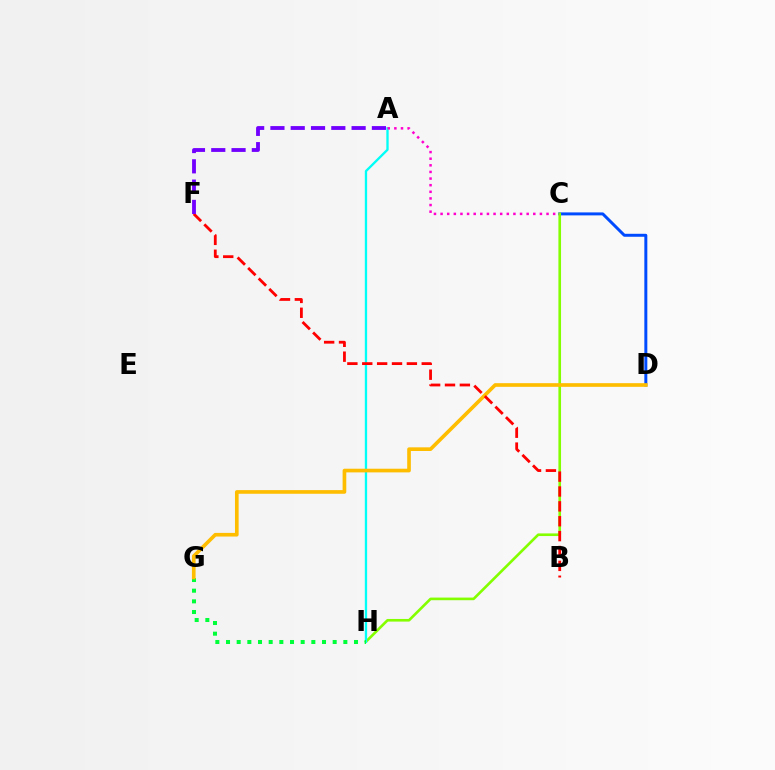{('C', 'D'): [{'color': '#004bff', 'line_style': 'solid', 'thickness': 2.14}], ('C', 'H'): [{'color': '#84ff00', 'line_style': 'solid', 'thickness': 1.9}], ('A', 'H'): [{'color': '#00fff6', 'line_style': 'solid', 'thickness': 1.67}], ('G', 'H'): [{'color': '#00ff39', 'line_style': 'dotted', 'thickness': 2.9}], ('D', 'G'): [{'color': '#ffbd00', 'line_style': 'solid', 'thickness': 2.63}], ('A', 'C'): [{'color': '#ff00cf', 'line_style': 'dotted', 'thickness': 1.8}], ('B', 'F'): [{'color': '#ff0000', 'line_style': 'dashed', 'thickness': 2.02}], ('A', 'F'): [{'color': '#7200ff', 'line_style': 'dashed', 'thickness': 2.76}]}